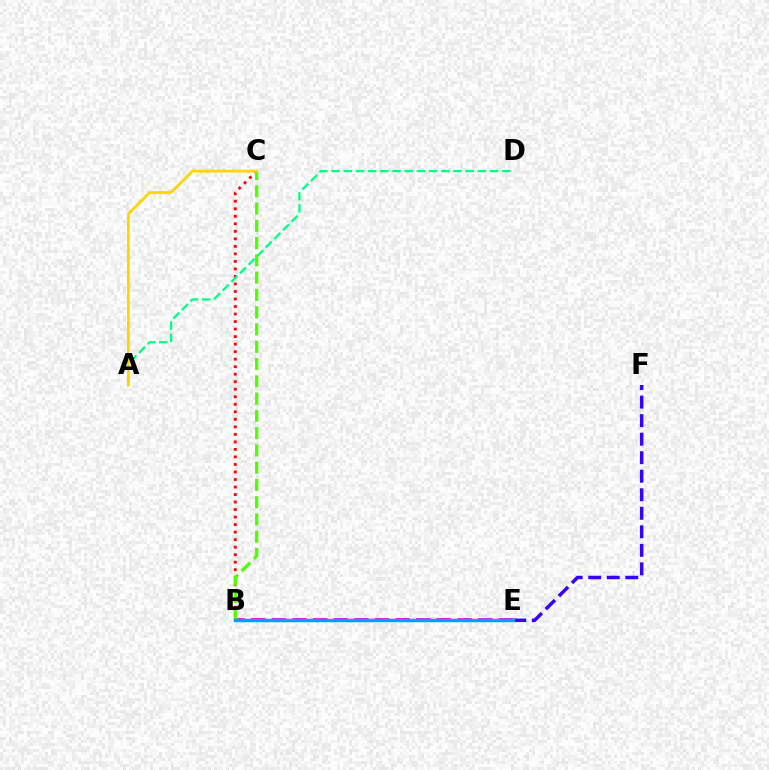{('B', 'E'): [{'color': '#ff00ed', 'line_style': 'dashed', 'thickness': 2.8}, {'color': '#009eff', 'line_style': 'solid', 'thickness': 2.48}], ('B', 'C'): [{'color': '#ff0000', 'line_style': 'dotted', 'thickness': 2.04}, {'color': '#4fff00', 'line_style': 'dashed', 'thickness': 2.35}], ('A', 'D'): [{'color': '#00ff86', 'line_style': 'dashed', 'thickness': 1.66}], ('E', 'F'): [{'color': '#3700ff', 'line_style': 'dashed', 'thickness': 2.52}], ('A', 'C'): [{'color': '#ffd500', 'line_style': 'solid', 'thickness': 1.97}]}